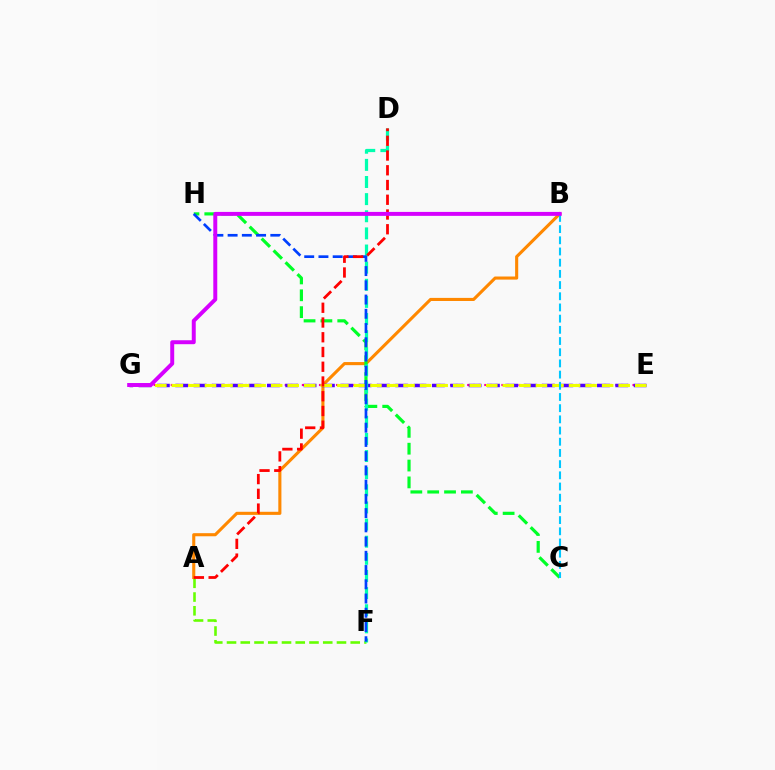{('A', 'F'): [{'color': '#66ff00', 'line_style': 'dashed', 'thickness': 1.87}], ('A', 'B'): [{'color': '#ff8800', 'line_style': 'solid', 'thickness': 2.23}], ('C', 'H'): [{'color': '#00ff27', 'line_style': 'dashed', 'thickness': 2.29}], ('E', 'G'): [{'color': '#ff00a0', 'line_style': 'dotted', 'thickness': 1.55}, {'color': '#4f00ff', 'line_style': 'dashed', 'thickness': 2.49}, {'color': '#eeff00', 'line_style': 'dashed', 'thickness': 2.25}], ('D', 'F'): [{'color': '#00ffaf', 'line_style': 'dashed', 'thickness': 2.33}], ('B', 'C'): [{'color': '#00c7ff', 'line_style': 'dashed', 'thickness': 1.52}], ('F', 'H'): [{'color': '#003fff', 'line_style': 'dashed', 'thickness': 1.93}], ('A', 'D'): [{'color': '#ff0000', 'line_style': 'dashed', 'thickness': 2.0}], ('B', 'G'): [{'color': '#d600ff', 'line_style': 'solid', 'thickness': 2.85}]}